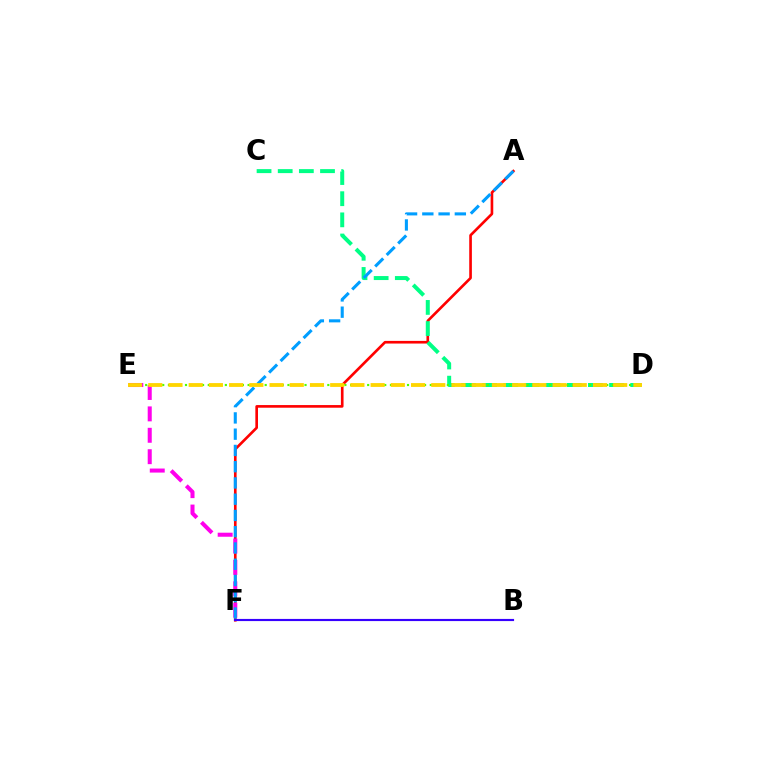{('A', 'F'): [{'color': '#ff0000', 'line_style': 'solid', 'thickness': 1.91}, {'color': '#009eff', 'line_style': 'dashed', 'thickness': 2.21}], ('E', 'F'): [{'color': '#ff00ed', 'line_style': 'dashed', 'thickness': 2.91}], ('C', 'D'): [{'color': '#00ff86', 'line_style': 'dashed', 'thickness': 2.87}], ('B', 'F'): [{'color': '#3700ff', 'line_style': 'solid', 'thickness': 1.55}], ('D', 'E'): [{'color': '#4fff00', 'line_style': 'dotted', 'thickness': 1.55}, {'color': '#ffd500', 'line_style': 'dashed', 'thickness': 2.75}]}